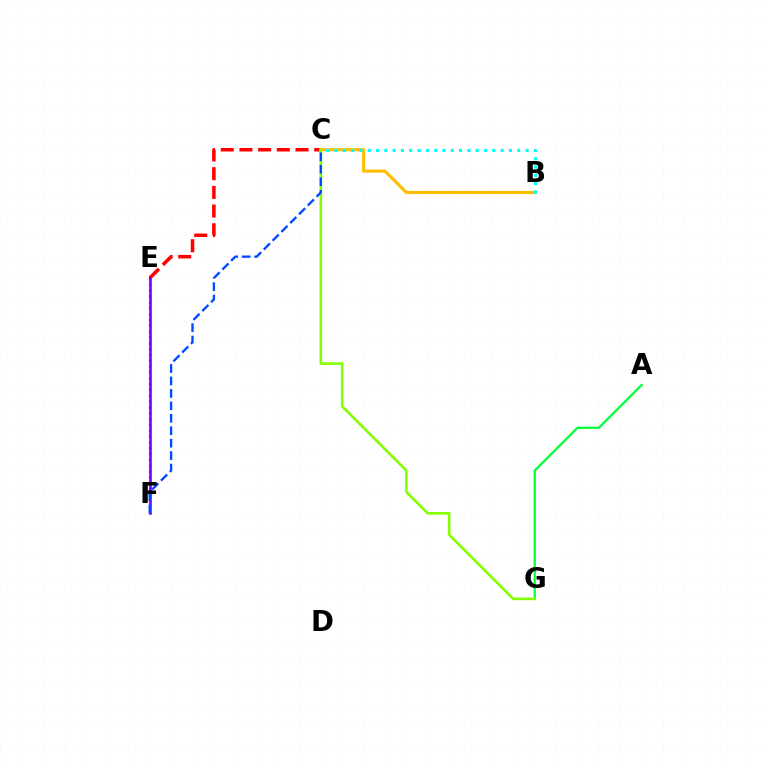{('E', 'F'): [{'color': '#ff00cf', 'line_style': 'dotted', 'thickness': 1.59}, {'color': '#7200ff', 'line_style': 'solid', 'thickness': 1.87}], ('C', 'E'): [{'color': '#ff0000', 'line_style': 'dashed', 'thickness': 2.54}], ('B', 'C'): [{'color': '#ffbd00', 'line_style': 'solid', 'thickness': 2.24}, {'color': '#00fff6', 'line_style': 'dotted', 'thickness': 2.26}], ('A', 'G'): [{'color': '#00ff39', 'line_style': 'solid', 'thickness': 1.63}], ('C', 'G'): [{'color': '#84ff00', 'line_style': 'solid', 'thickness': 1.89}], ('C', 'F'): [{'color': '#004bff', 'line_style': 'dashed', 'thickness': 1.69}]}